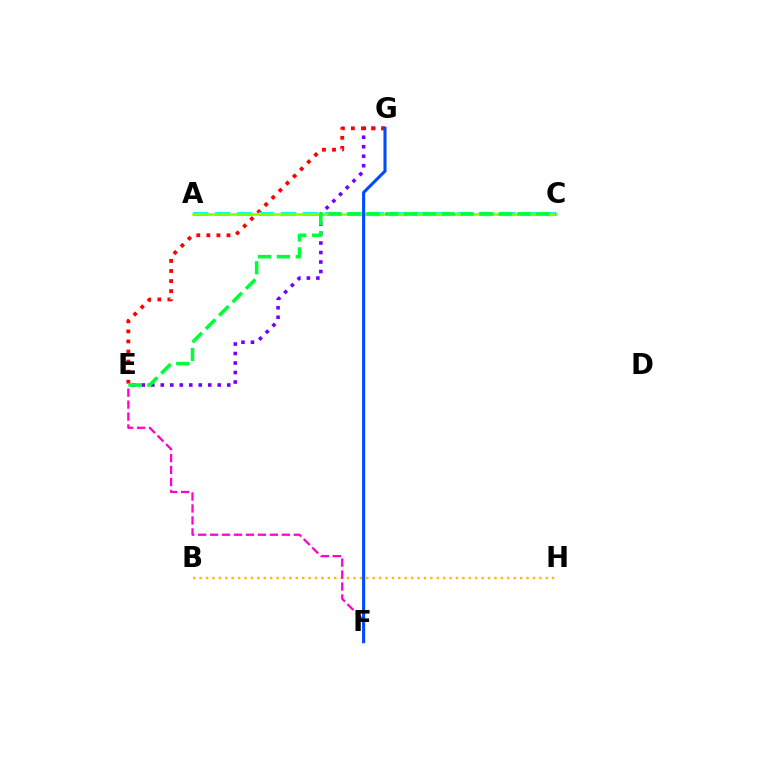{('E', 'G'): [{'color': '#7200ff', 'line_style': 'dotted', 'thickness': 2.58}, {'color': '#ff0000', 'line_style': 'dotted', 'thickness': 2.74}], ('B', 'H'): [{'color': '#ffbd00', 'line_style': 'dotted', 'thickness': 1.74}], ('A', 'C'): [{'color': '#00fff6', 'line_style': 'dashed', 'thickness': 2.98}, {'color': '#84ff00', 'line_style': 'solid', 'thickness': 1.81}], ('E', 'F'): [{'color': '#ff00cf', 'line_style': 'dashed', 'thickness': 1.62}], ('F', 'G'): [{'color': '#004bff', 'line_style': 'solid', 'thickness': 2.22}], ('C', 'E'): [{'color': '#00ff39', 'line_style': 'dashed', 'thickness': 2.57}]}